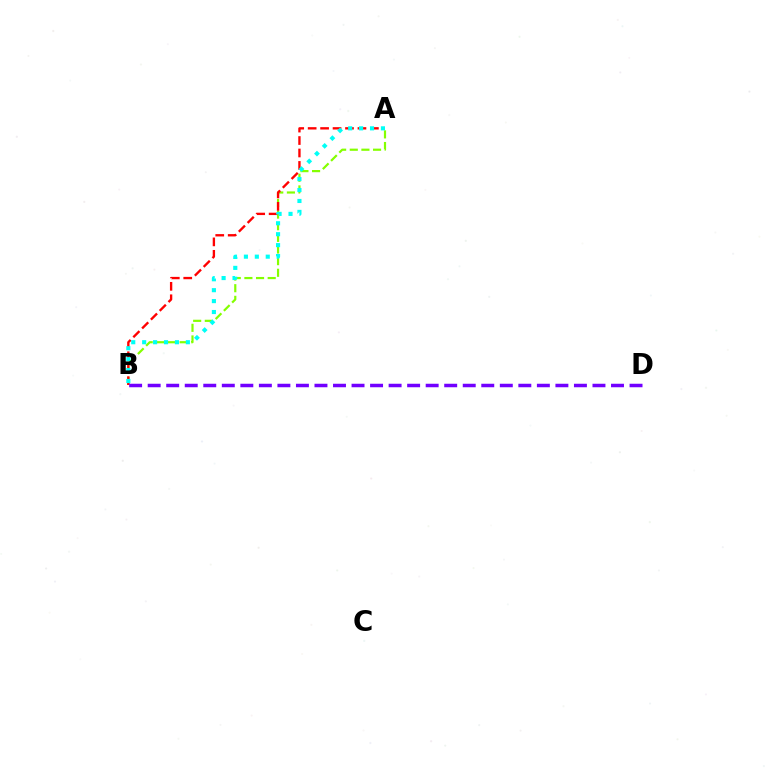{('A', 'B'): [{'color': '#84ff00', 'line_style': 'dashed', 'thickness': 1.58}, {'color': '#ff0000', 'line_style': 'dashed', 'thickness': 1.69}, {'color': '#00fff6', 'line_style': 'dotted', 'thickness': 2.97}], ('B', 'D'): [{'color': '#7200ff', 'line_style': 'dashed', 'thickness': 2.52}]}